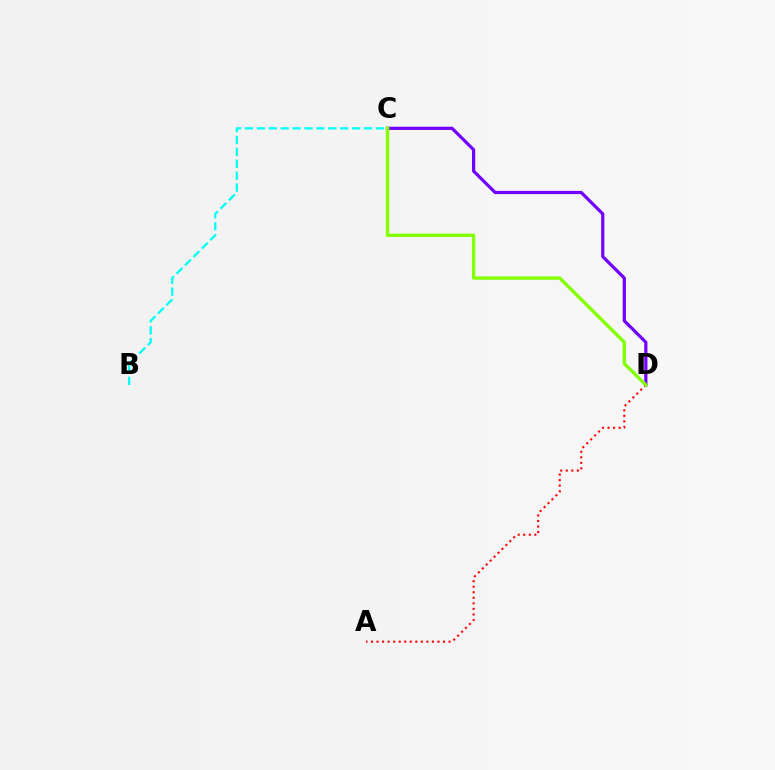{('B', 'C'): [{'color': '#00fff6', 'line_style': 'dashed', 'thickness': 1.62}], ('C', 'D'): [{'color': '#7200ff', 'line_style': 'solid', 'thickness': 2.31}, {'color': '#84ff00', 'line_style': 'solid', 'thickness': 2.42}], ('A', 'D'): [{'color': '#ff0000', 'line_style': 'dotted', 'thickness': 1.5}]}